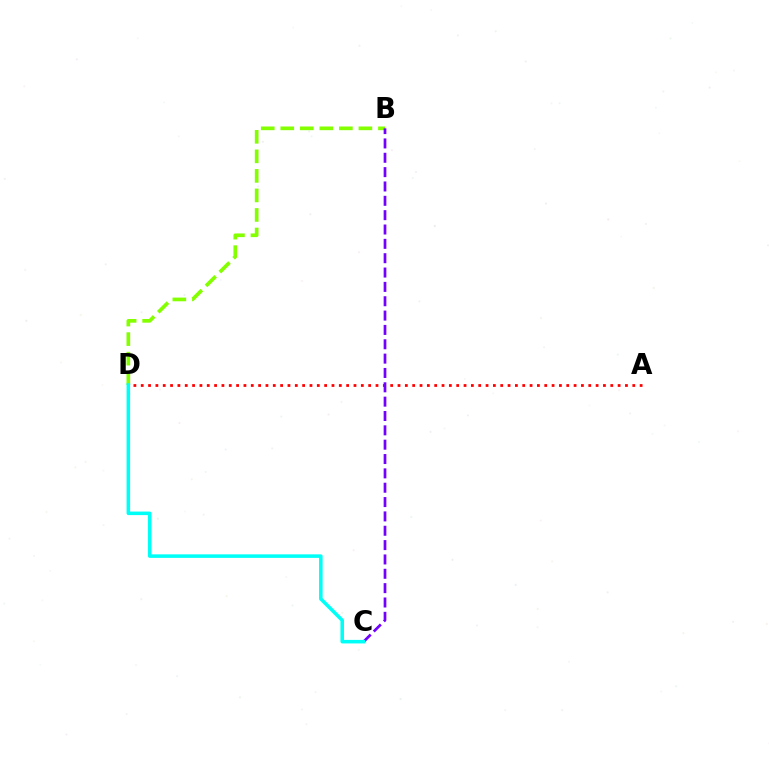{('A', 'D'): [{'color': '#ff0000', 'line_style': 'dotted', 'thickness': 1.99}], ('B', 'D'): [{'color': '#84ff00', 'line_style': 'dashed', 'thickness': 2.65}], ('B', 'C'): [{'color': '#7200ff', 'line_style': 'dashed', 'thickness': 1.95}], ('C', 'D'): [{'color': '#00fff6', 'line_style': 'solid', 'thickness': 2.55}]}